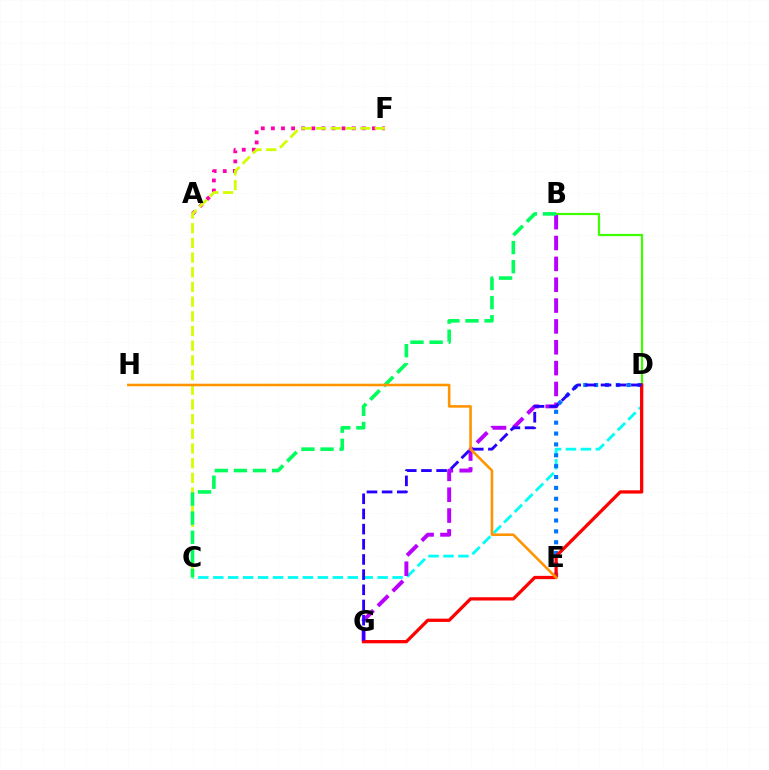{('A', 'F'): [{'color': '#ff00ac', 'line_style': 'dotted', 'thickness': 2.74}], ('B', 'D'): [{'color': '#3dff00', 'line_style': 'solid', 'thickness': 1.58}], ('C', 'D'): [{'color': '#00fff6', 'line_style': 'dashed', 'thickness': 2.03}], ('B', 'G'): [{'color': '#b900ff', 'line_style': 'dashed', 'thickness': 2.83}], ('D', 'E'): [{'color': '#0074ff', 'line_style': 'dotted', 'thickness': 2.95}], ('C', 'F'): [{'color': '#d1ff00', 'line_style': 'dashed', 'thickness': 2.0}], ('B', 'C'): [{'color': '#00ff5c', 'line_style': 'dashed', 'thickness': 2.59}], ('D', 'G'): [{'color': '#ff0000', 'line_style': 'solid', 'thickness': 2.35}, {'color': '#2500ff', 'line_style': 'dashed', 'thickness': 2.06}], ('E', 'H'): [{'color': '#ff9400', 'line_style': 'solid', 'thickness': 1.86}]}